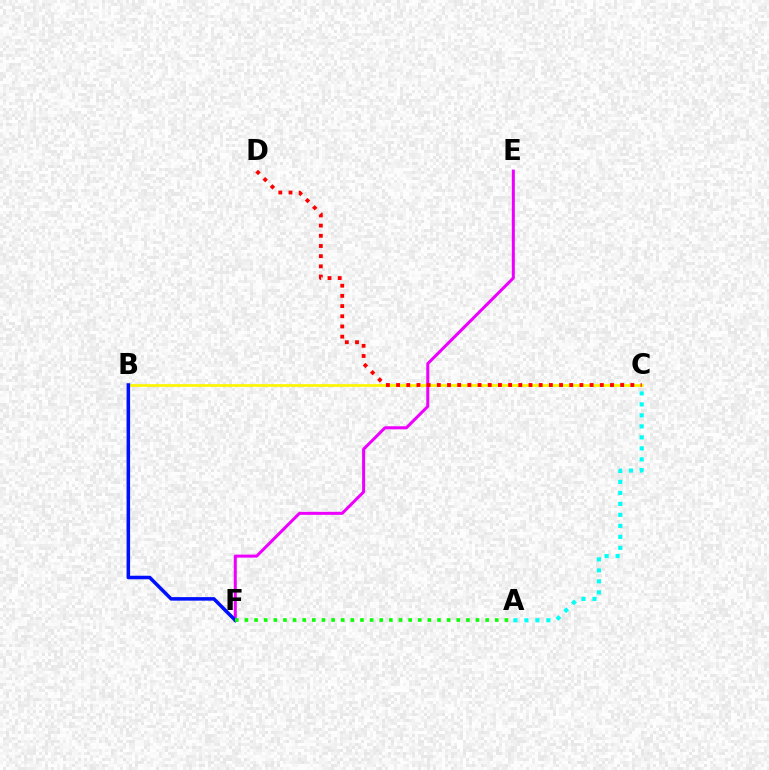{('B', 'C'): [{'color': '#fcf500', 'line_style': 'solid', 'thickness': 1.95}], ('E', 'F'): [{'color': '#ee00ff', 'line_style': 'solid', 'thickness': 2.17}], ('B', 'F'): [{'color': '#0010ff', 'line_style': 'solid', 'thickness': 2.54}], ('C', 'D'): [{'color': '#ff0000', 'line_style': 'dotted', 'thickness': 2.77}], ('A', 'F'): [{'color': '#08ff00', 'line_style': 'dotted', 'thickness': 2.62}], ('A', 'C'): [{'color': '#00fff6', 'line_style': 'dotted', 'thickness': 2.99}]}